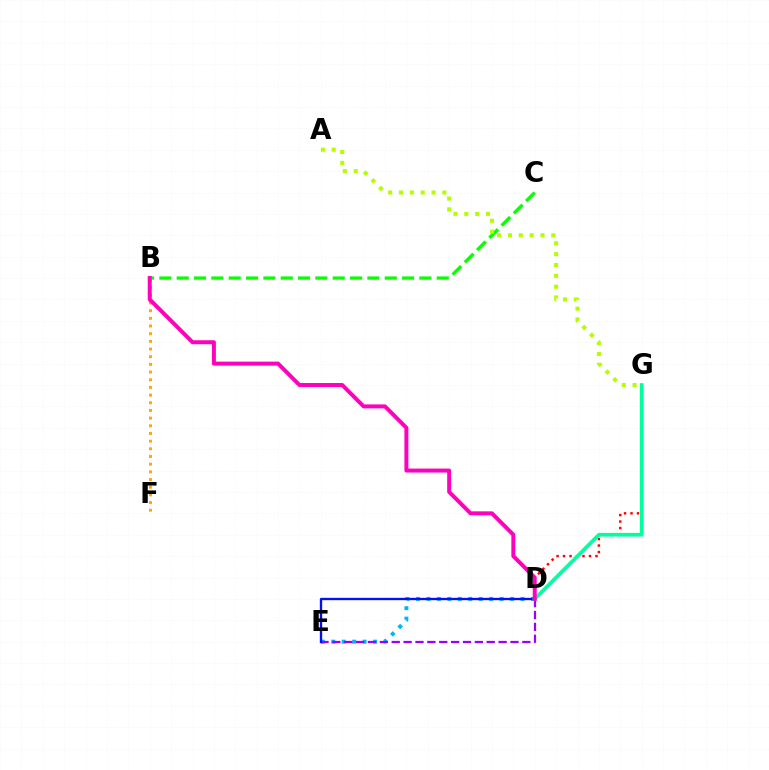{('B', 'C'): [{'color': '#08ff00', 'line_style': 'dashed', 'thickness': 2.36}], ('D', 'G'): [{'color': '#ff0000', 'line_style': 'dotted', 'thickness': 1.76}, {'color': '#00ff9d', 'line_style': 'solid', 'thickness': 2.65}], ('D', 'E'): [{'color': '#00b5ff', 'line_style': 'dotted', 'thickness': 2.84}, {'color': '#9b00ff', 'line_style': 'dashed', 'thickness': 1.61}, {'color': '#0010ff', 'line_style': 'solid', 'thickness': 1.68}], ('B', 'F'): [{'color': '#ffa500', 'line_style': 'dotted', 'thickness': 2.09}], ('A', 'G'): [{'color': '#b3ff00', 'line_style': 'dotted', 'thickness': 2.94}], ('B', 'D'): [{'color': '#ff00bd', 'line_style': 'solid', 'thickness': 2.86}]}